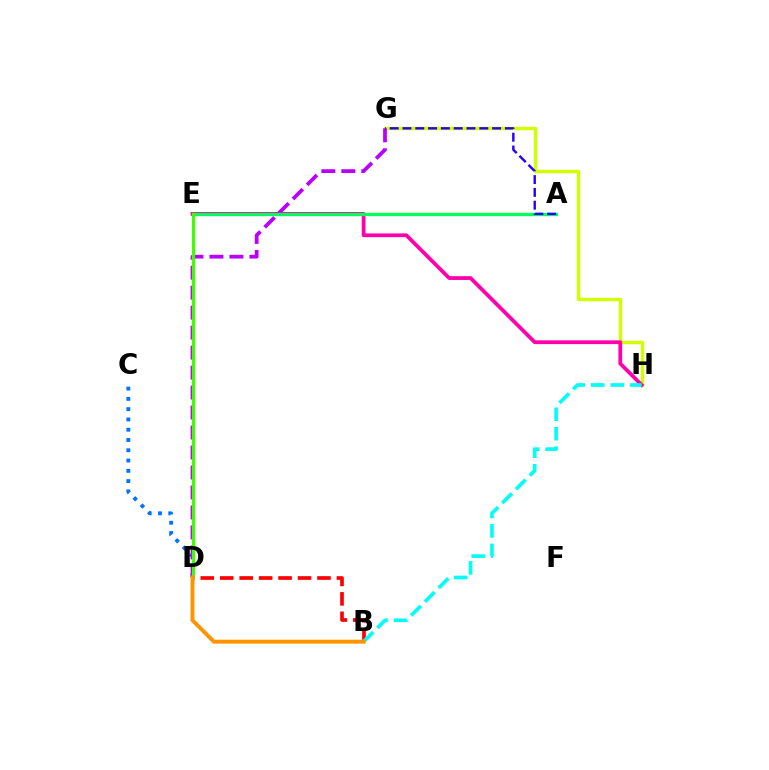{('B', 'D'): [{'color': '#ff0000', 'line_style': 'dashed', 'thickness': 2.64}, {'color': '#ff9400', 'line_style': 'solid', 'thickness': 2.82}], ('G', 'H'): [{'color': '#d1ff00', 'line_style': 'solid', 'thickness': 2.47}], ('E', 'H'): [{'color': '#ff00ac', 'line_style': 'solid', 'thickness': 2.71}], ('C', 'D'): [{'color': '#0074ff', 'line_style': 'dotted', 'thickness': 2.79}], ('D', 'G'): [{'color': '#b900ff', 'line_style': 'dashed', 'thickness': 2.71}], ('B', 'H'): [{'color': '#00fff6', 'line_style': 'dashed', 'thickness': 2.65}], ('A', 'E'): [{'color': '#00ff5c', 'line_style': 'solid', 'thickness': 2.39}], ('A', 'G'): [{'color': '#2500ff', 'line_style': 'dashed', 'thickness': 1.74}], ('D', 'E'): [{'color': '#3dff00', 'line_style': 'solid', 'thickness': 2.28}]}